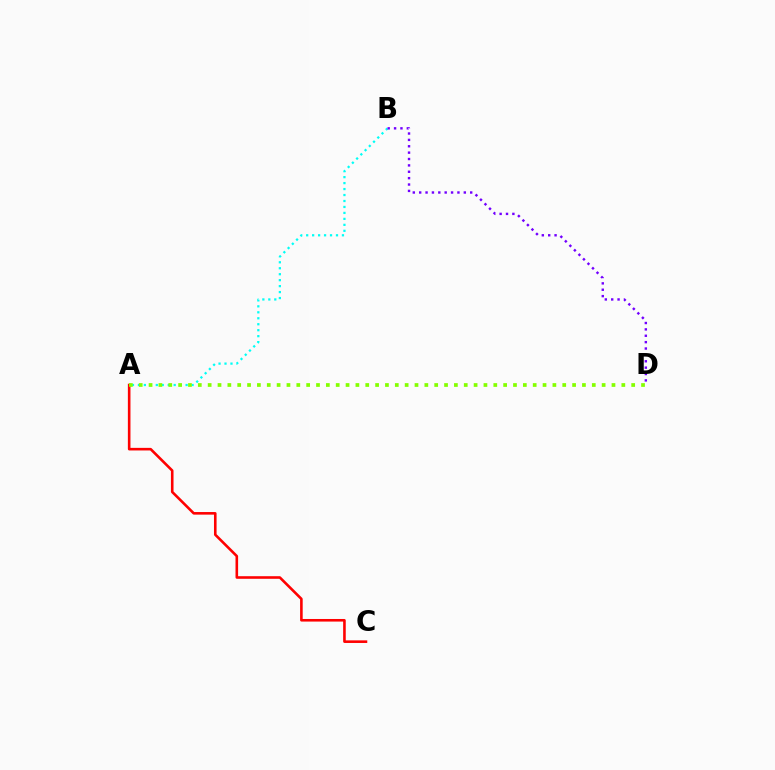{('A', 'C'): [{'color': '#ff0000', 'line_style': 'solid', 'thickness': 1.87}], ('A', 'B'): [{'color': '#00fff6', 'line_style': 'dotted', 'thickness': 1.62}], ('B', 'D'): [{'color': '#7200ff', 'line_style': 'dotted', 'thickness': 1.73}], ('A', 'D'): [{'color': '#84ff00', 'line_style': 'dotted', 'thickness': 2.68}]}